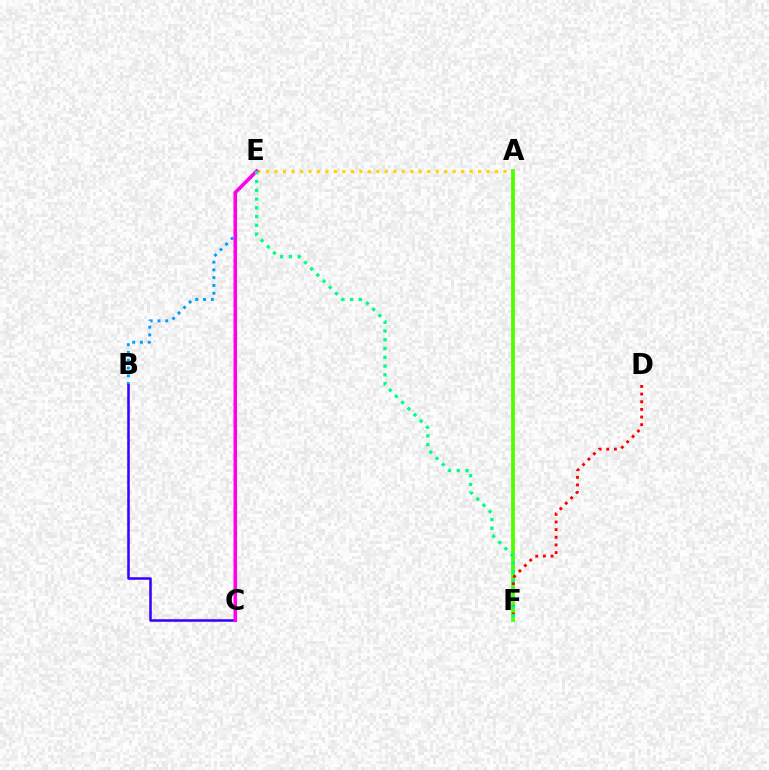{('B', 'E'): [{'color': '#009eff', 'line_style': 'dotted', 'thickness': 2.11}], ('A', 'E'): [{'color': '#ffd500', 'line_style': 'dotted', 'thickness': 2.3}], ('B', 'C'): [{'color': '#3700ff', 'line_style': 'solid', 'thickness': 1.83}], ('A', 'F'): [{'color': '#4fff00', 'line_style': 'solid', 'thickness': 2.72}], ('C', 'E'): [{'color': '#ff00ed', 'line_style': 'solid', 'thickness': 2.57}], ('D', 'F'): [{'color': '#ff0000', 'line_style': 'dotted', 'thickness': 2.08}], ('E', 'F'): [{'color': '#00ff86', 'line_style': 'dotted', 'thickness': 2.38}]}